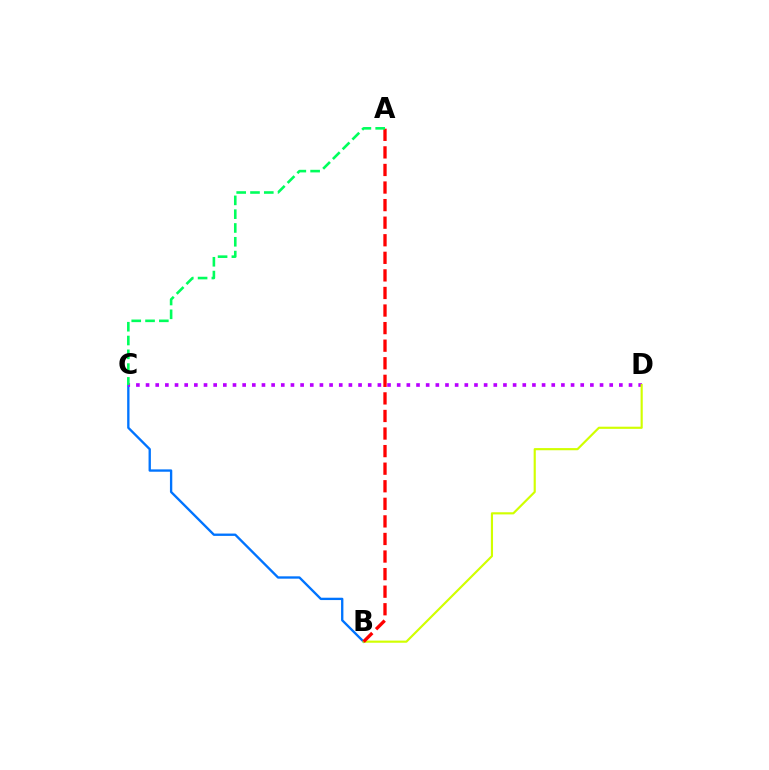{('B', 'C'): [{'color': '#0074ff', 'line_style': 'solid', 'thickness': 1.69}], ('C', 'D'): [{'color': '#b900ff', 'line_style': 'dotted', 'thickness': 2.62}], ('B', 'D'): [{'color': '#d1ff00', 'line_style': 'solid', 'thickness': 1.55}], ('A', 'B'): [{'color': '#ff0000', 'line_style': 'dashed', 'thickness': 2.39}], ('A', 'C'): [{'color': '#00ff5c', 'line_style': 'dashed', 'thickness': 1.87}]}